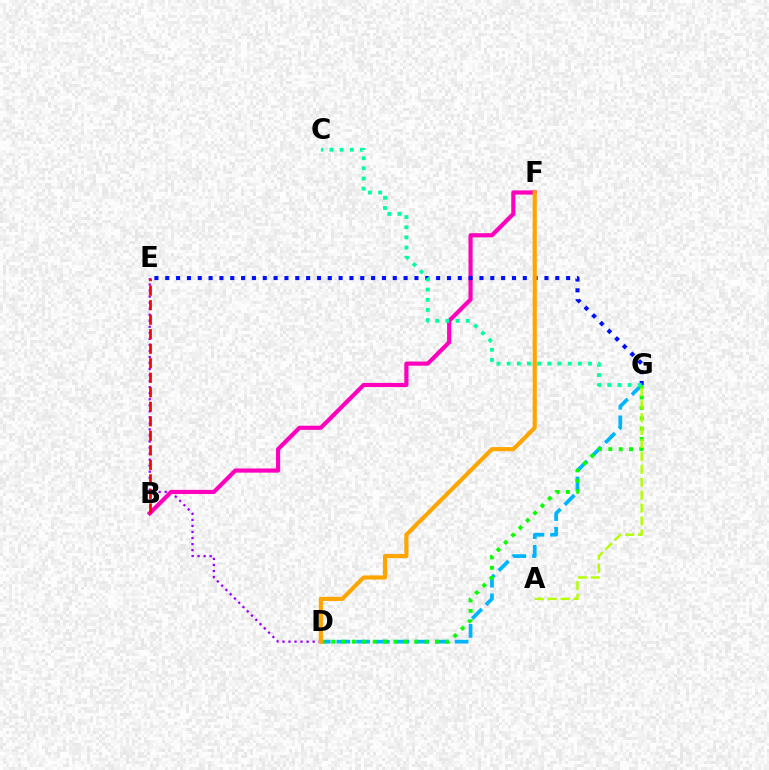{('D', 'G'): [{'color': '#00b5ff', 'line_style': 'dashed', 'thickness': 2.68}, {'color': '#08ff00', 'line_style': 'dotted', 'thickness': 2.82}], ('D', 'E'): [{'color': '#9b00ff', 'line_style': 'dotted', 'thickness': 1.64}], ('A', 'G'): [{'color': '#b3ff00', 'line_style': 'dashed', 'thickness': 1.75}], ('B', 'F'): [{'color': '#ff00bd', 'line_style': 'solid', 'thickness': 3.0}], ('B', 'E'): [{'color': '#ff0000', 'line_style': 'dashed', 'thickness': 1.97}], ('E', 'G'): [{'color': '#0010ff', 'line_style': 'dotted', 'thickness': 2.94}], ('D', 'F'): [{'color': '#ffa500', 'line_style': 'solid', 'thickness': 2.98}], ('C', 'G'): [{'color': '#00ff9d', 'line_style': 'dotted', 'thickness': 2.76}]}